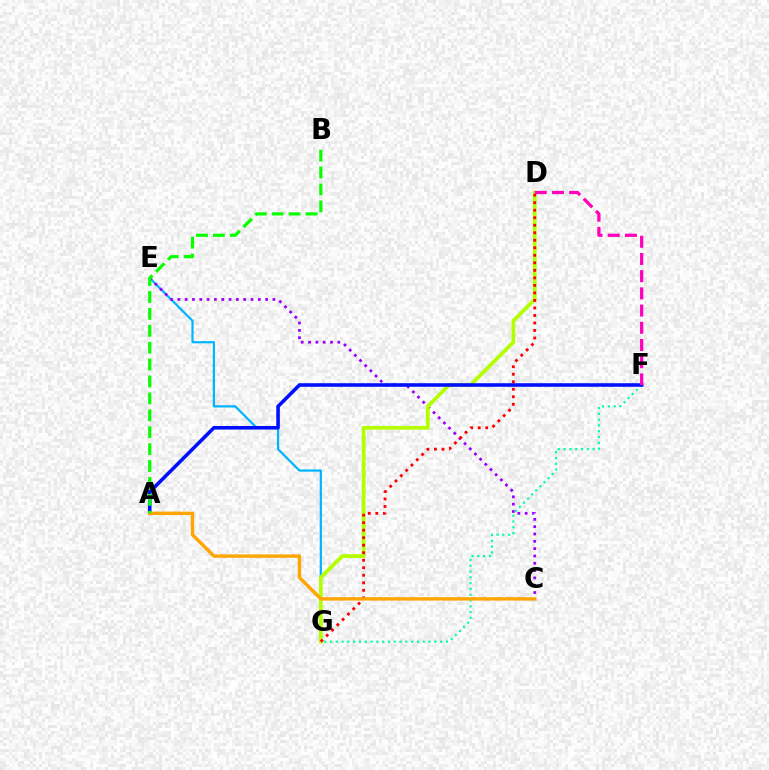{('F', 'G'): [{'color': '#00ff9d', 'line_style': 'dotted', 'thickness': 1.58}], ('E', 'G'): [{'color': '#00b5ff', 'line_style': 'solid', 'thickness': 1.59}], ('C', 'E'): [{'color': '#9b00ff', 'line_style': 'dotted', 'thickness': 1.99}], ('D', 'G'): [{'color': '#b3ff00', 'line_style': 'solid', 'thickness': 2.7}, {'color': '#ff0000', 'line_style': 'dotted', 'thickness': 2.04}], ('A', 'F'): [{'color': '#0010ff', 'line_style': 'solid', 'thickness': 2.57}], ('A', 'C'): [{'color': '#ffa500', 'line_style': 'solid', 'thickness': 2.44}], ('A', 'B'): [{'color': '#08ff00', 'line_style': 'dashed', 'thickness': 2.3}], ('D', 'F'): [{'color': '#ff00bd', 'line_style': 'dashed', 'thickness': 2.34}]}